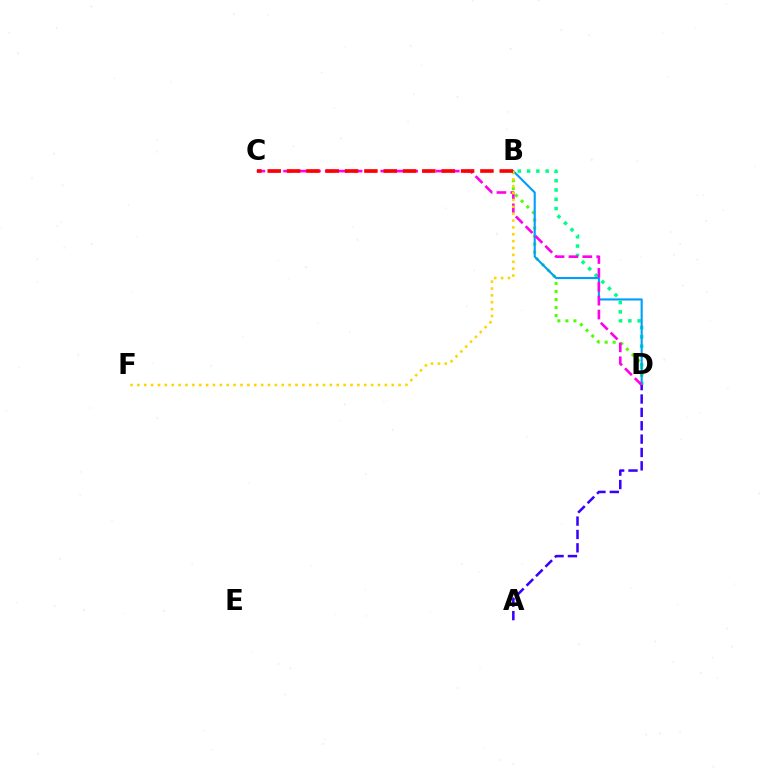{('B', 'D'): [{'color': '#00ff86', 'line_style': 'dotted', 'thickness': 2.52}, {'color': '#4fff00', 'line_style': 'dotted', 'thickness': 2.18}, {'color': '#009eff', 'line_style': 'solid', 'thickness': 1.52}], ('A', 'D'): [{'color': '#3700ff', 'line_style': 'dashed', 'thickness': 1.82}], ('C', 'D'): [{'color': '#ff00ed', 'line_style': 'dashed', 'thickness': 1.89}], ('B', 'F'): [{'color': '#ffd500', 'line_style': 'dotted', 'thickness': 1.87}], ('B', 'C'): [{'color': '#ff0000', 'line_style': 'dashed', 'thickness': 2.63}]}